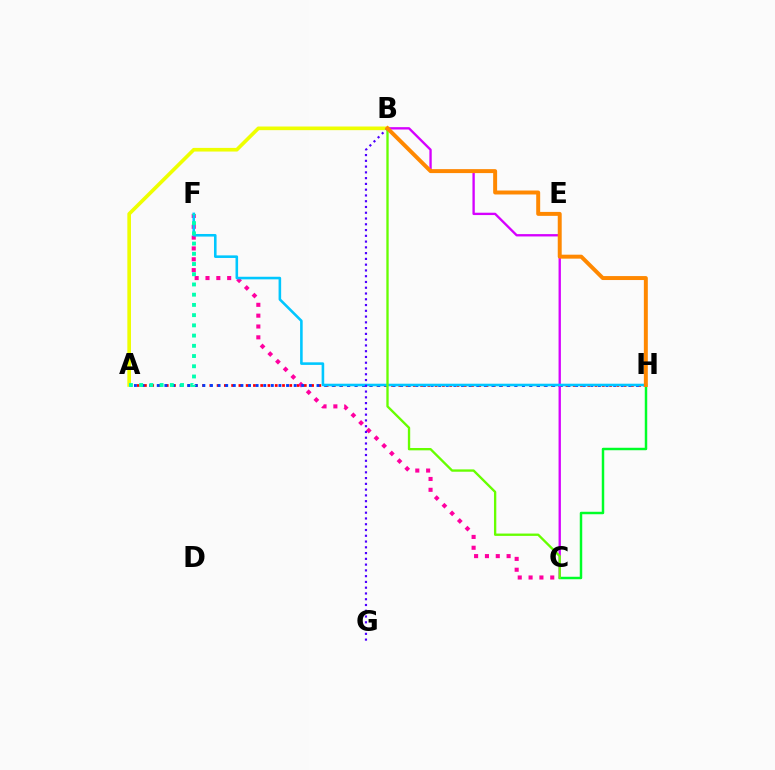{('A', 'H'): [{'color': '#ff0000', 'line_style': 'dotted', 'thickness': 1.97}, {'color': '#003fff', 'line_style': 'dotted', 'thickness': 2.07}], ('A', 'B'): [{'color': '#eeff00', 'line_style': 'solid', 'thickness': 2.62}], ('C', 'F'): [{'color': '#ff00a0', 'line_style': 'dotted', 'thickness': 2.94}], ('B', 'C'): [{'color': '#d600ff', 'line_style': 'solid', 'thickness': 1.69}, {'color': '#66ff00', 'line_style': 'solid', 'thickness': 1.68}], ('F', 'H'): [{'color': '#00c7ff', 'line_style': 'solid', 'thickness': 1.86}], ('A', 'F'): [{'color': '#00ffaf', 'line_style': 'dotted', 'thickness': 2.78}], ('C', 'H'): [{'color': '#00ff27', 'line_style': 'solid', 'thickness': 1.77}], ('B', 'G'): [{'color': '#4f00ff', 'line_style': 'dotted', 'thickness': 1.57}], ('B', 'H'): [{'color': '#ff8800', 'line_style': 'solid', 'thickness': 2.85}]}